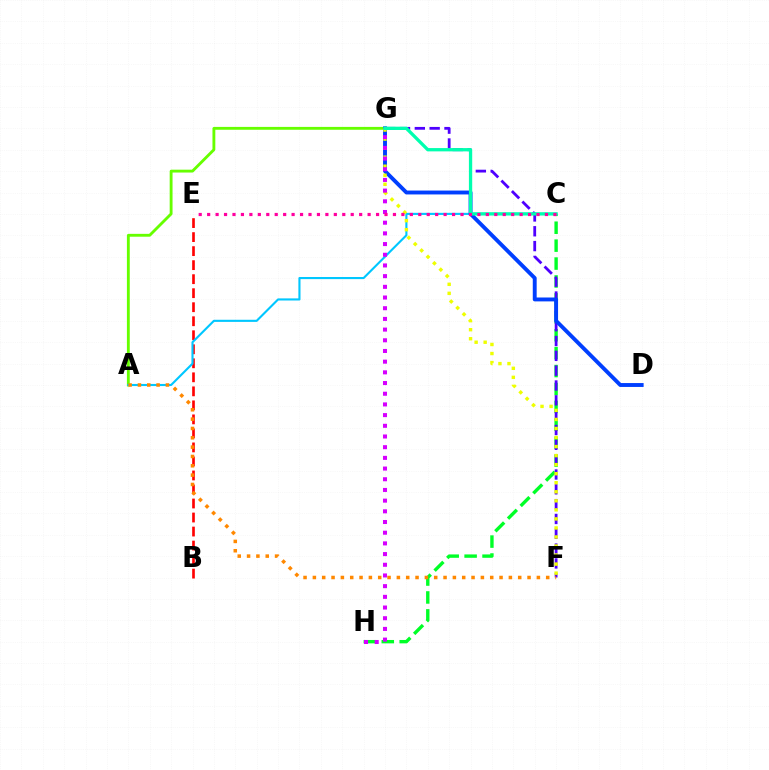{('A', 'G'): [{'color': '#66ff00', 'line_style': 'solid', 'thickness': 2.06}], ('B', 'E'): [{'color': '#ff0000', 'line_style': 'dashed', 'thickness': 1.9}], ('C', 'H'): [{'color': '#00ff27', 'line_style': 'dashed', 'thickness': 2.43}], ('A', 'C'): [{'color': '#00c7ff', 'line_style': 'solid', 'thickness': 1.52}], ('F', 'G'): [{'color': '#4f00ff', 'line_style': 'dashed', 'thickness': 2.01}, {'color': '#eeff00', 'line_style': 'dotted', 'thickness': 2.46}], ('D', 'G'): [{'color': '#003fff', 'line_style': 'solid', 'thickness': 2.8}], ('A', 'F'): [{'color': '#ff8800', 'line_style': 'dotted', 'thickness': 2.54}], ('G', 'H'): [{'color': '#d600ff', 'line_style': 'dotted', 'thickness': 2.9}], ('C', 'G'): [{'color': '#00ffaf', 'line_style': 'solid', 'thickness': 2.37}], ('C', 'E'): [{'color': '#ff00a0', 'line_style': 'dotted', 'thickness': 2.29}]}